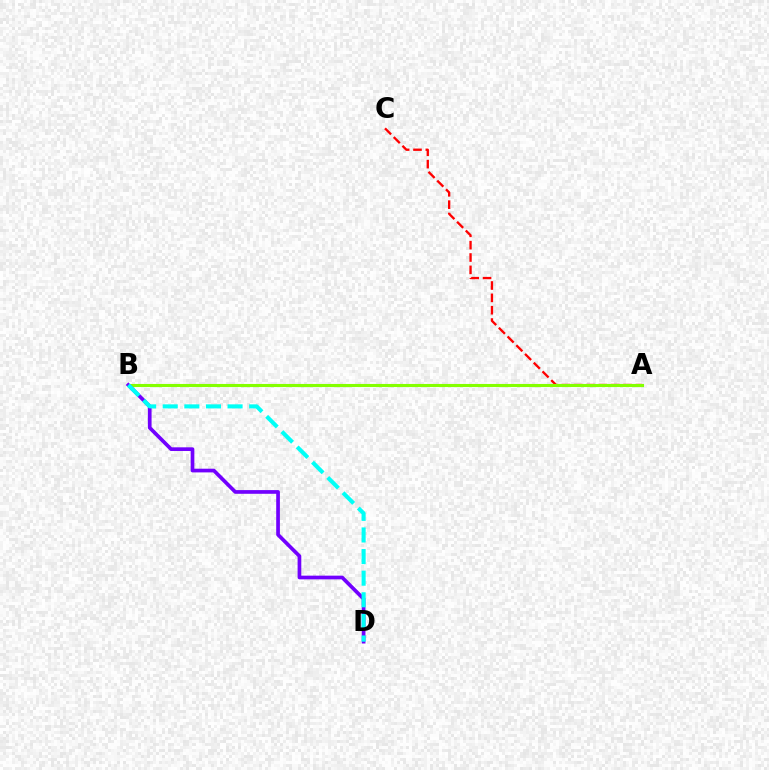{('A', 'C'): [{'color': '#ff0000', 'line_style': 'dashed', 'thickness': 1.68}], ('A', 'B'): [{'color': '#84ff00', 'line_style': 'solid', 'thickness': 2.22}], ('B', 'D'): [{'color': '#7200ff', 'line_style': 'solid', 'thickness': 2.66}, {'color': '#00fff6', 'line_style': 'dashed', 'thickness': 2.94}]}